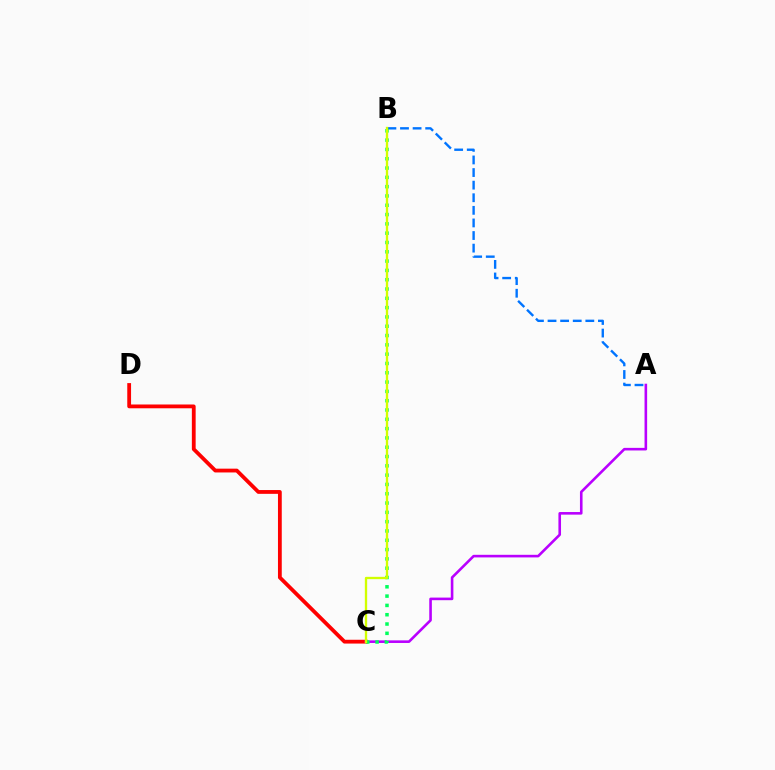{('A', 'B'): [{'color': '#0074ff', 'line_style': 'dashed', 'thickness': 1.71}], ('C', 'D'): [{'color': '#ff0000', 'line_style': 'solid', 'thickness': 2.73}], ('A', 'C'): [{'color': '#b900ff', 'line_style': 'solid', 'thickness': 1.87}], ('B', 'C'): [{'color': '#00ff5c', 'line_style': 'dotted', 'thickness': 2.53}, {'color': '#d1ff00', 'line_style': 'solid', 'thickness': 1.68}]}